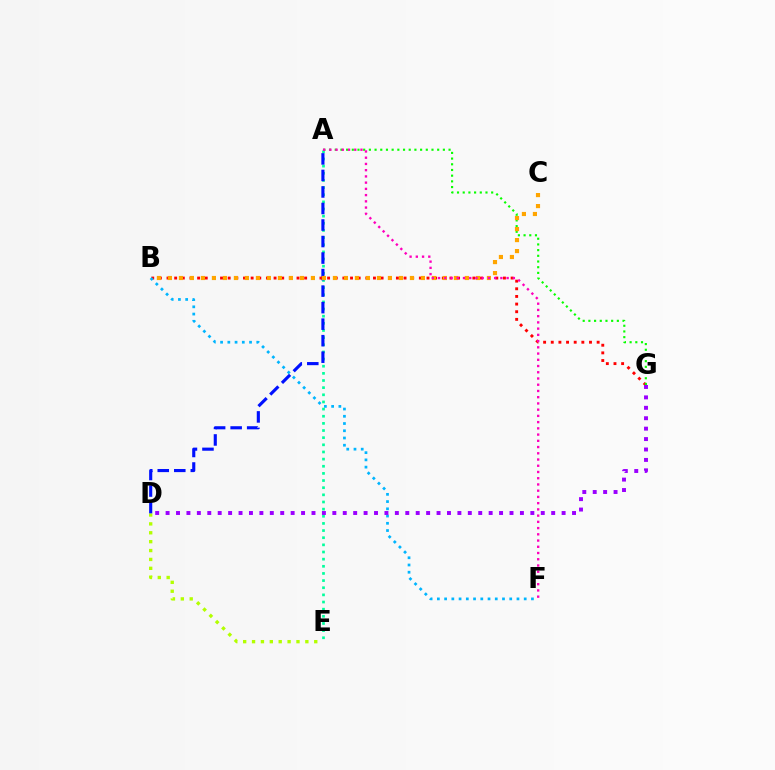{('D', 'E'): [{'color': '#b3ff00', 'line_style': 'dotted', 'thickness': 2.41}], ('A', 'E'): [{'color': '#00ff9d', 'line_style': 'dotted', 'thickness': 1.94}], ('A', 'D'): [{'color': '#0010ff', 'line_style': 'dashed', 'thickness': 2.24}], ('B', 'G'): [{'color': '#ff0000', 'line_style': 'dotted', 'thickness': 2.08}], ('A', 'G'): [{'color': '#08ff00', 'line_style': 'dotted', 'thickness': 1.55}], ('B', 'C'): [{'color': '#ffa500', 'line_style': 'dotted', 'thickness': 2.99}], ('B', 'F'): [{'color': '#00b5ff', 'line_style': 'dotted', 'thickness': 1.97}], ('D', 'G'): [{'color': '#9b00ff', 'line_style': 'dotted', 'thickness': 2.83}], ('A', 'F'): [{'color': '#ff00bd', 'line_style': 'dotted', 'thickness': 1.69}]}